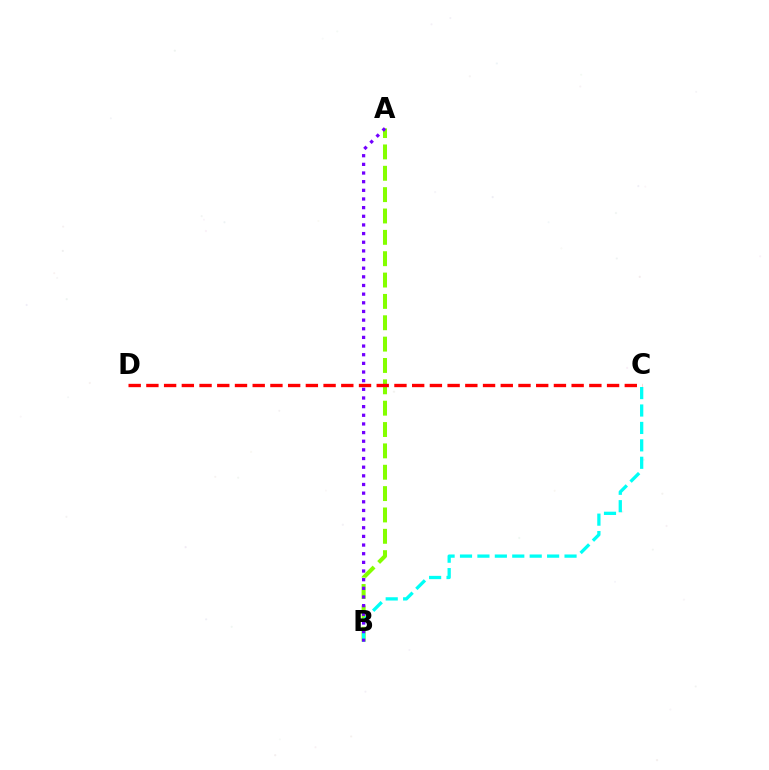{('A', 'B'): [{'color': '#84ff00', 'line_style': 'dashed', 'thickness': 2.9}, {'color': '#7200ff', 'line_style': 'dotted', 'thickness': 2.35}], ('C', 'D'): [{'color': '#ff0000', 'line_style': 'dashed', 'thickness': 2.41}], ('B', 'C'): [{'color': '#00fff6', 'line_style': 'dashed', 'thickness': 2.37}]}